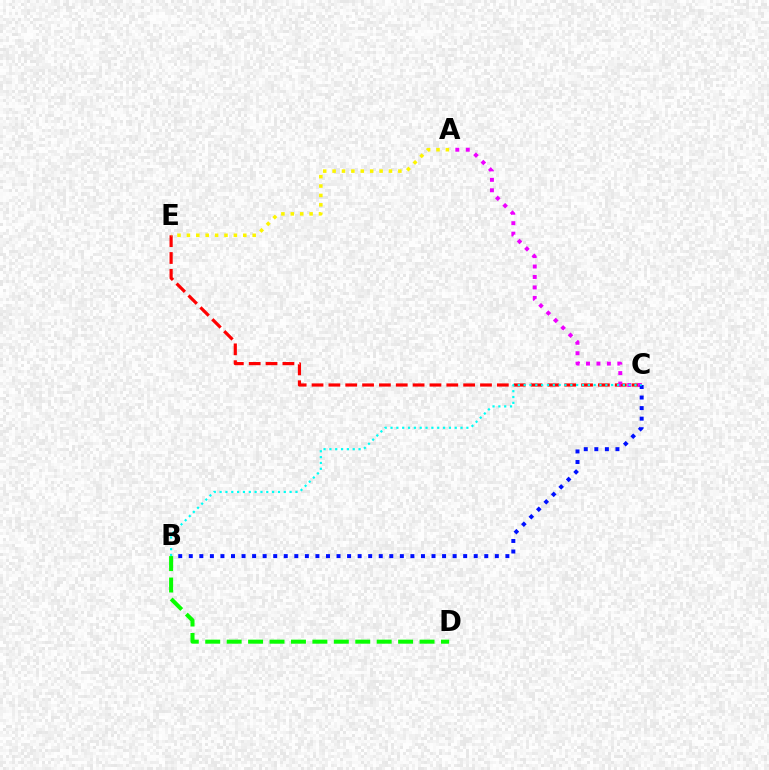{('C', 'E'): [{'color': '#ff0000', 'line_style': 'dashed', 'thickness': 2.29}], ('A', 'C'): [{'color': '#ee00ff', 'line_style': 'dotted', 'thickness': 2.84}], ('B', 'C'): [{'color': '#0010ff', 'line_style': 'dotted', 'thickness': 2.87}, {'color': '#00fff6', 'line_style': 'dotted', 'thickness': 1.59}], ('A', 'E'): [{'color': '#fcf500', 'line_style': 'dotted', 'thickness': 2.55}], ('B', 'D'): [{'color': '#08ff00', 'line_style': 'dashed', 'thickness': 2.91}]}